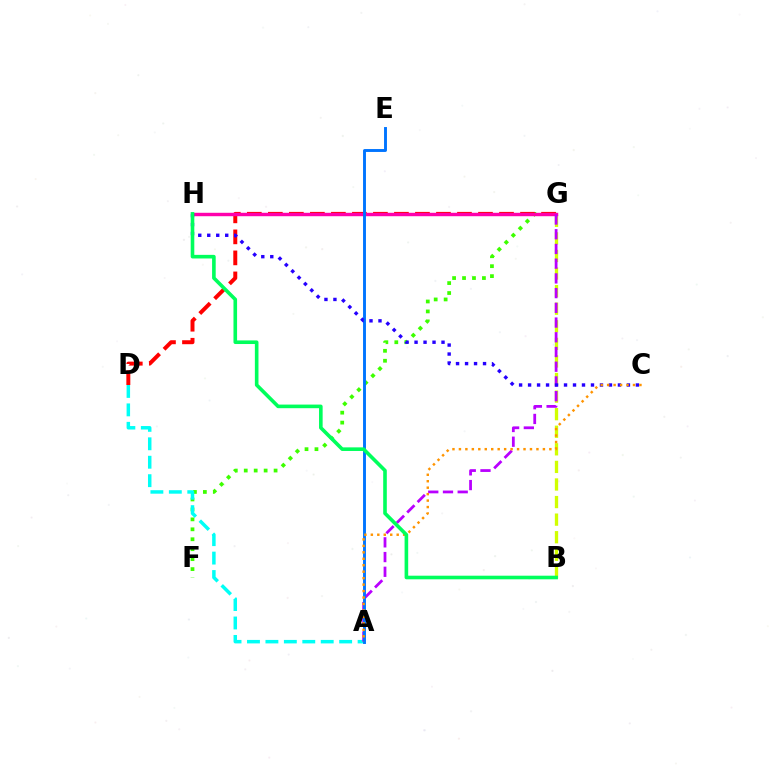{('B', 'G'): [{'color': '#d1ff00', 'line_style': 'dashed', 'thickness': 2.39}], ('F', 'G'): [{'color': '#3dff00', 'line_style': 'dotted', 'thickness': 2.7}], ('A', 'D'): [{'color': '#00fff6', 'line_style': 'dashed', 'thickness': 2.5}], ('D', 'G'): [{'color': '#ff0000', 'line_style': 'dashed', 'thickness': 2.85}], ('G', 'H'): [{'color': '#ff00ac', 'line_style': 'solid', 'thickness': 2.47}], ('A', 'G'): [{'color': '#b900ff', 'line_style': 'dashed', 'thickness': 2.0}], ('A', 'E'): [{'color': '#0074ff', 'line_style': 'solid', 'thickness': 2.09}], ('C', 'H'): [{'color': '#2500ff', 'line_style': 'dotted', 'thickness': 2.44}], ('A', 'C'): [{'color': '#ff9400', 'line_style': 'dotted', 'thickness': 1.76}], ('B', 'H'): [{'color': '#00ff5c', 'line_style': 'solid', 'thickness': 2.6}]}